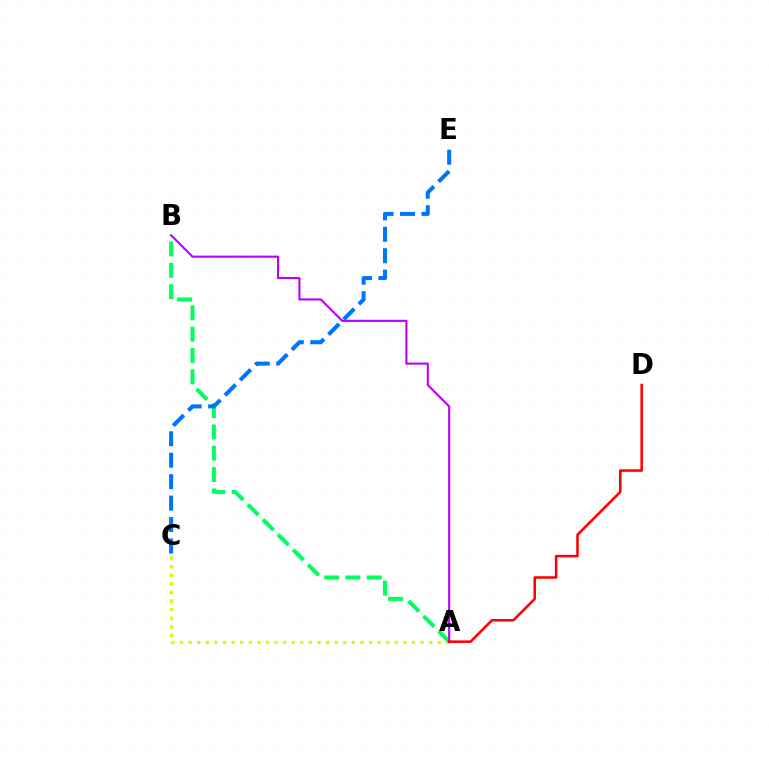{('A', 'C'): [{'color': '#d1ff00', 'line_style': 'dotted', 'thickness': 2.33}], ('A', 'B'): [{'color': '#00ff5c', 'line_style': 'dashed', 'thickness': 2.9}, {'color': '#b900ff', 'line_style': 'solid', 'thickness': 1.51}], ('C', 'E'): [{'color': '#0074ff', 'line_style': 'dashed', 'thickness': 2.91}], ('A', 'D'): [{'color': '#ff0000', 'line_style': 'solid', 'thickness': 1.83}]}